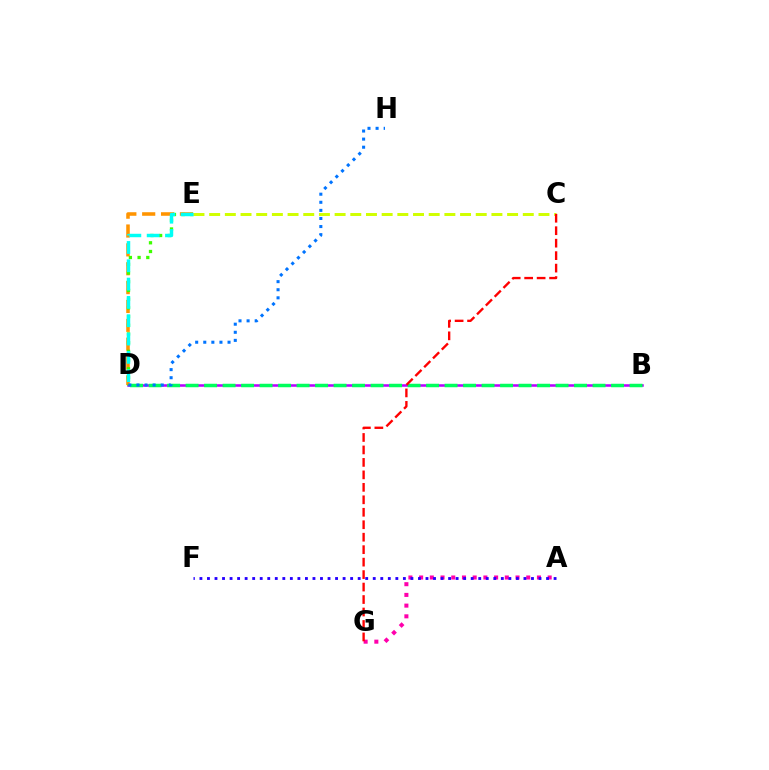{('B', 'D'): [{'color': '#b900ff', 'line_style': 'solid', 'thickness': 1.83}, {'color': '#00ff5c', 'line_style': 'dashed', 'thickness': 2.51}], ('D', 'E'): [{'color': '#ff9400', 'line_style': 'dashed', 'thickness': 2.56}, {'color': '#3dff00', 'line_style': 'dotted', 'thickness': 2.37}, {'color': '#00fff6', 'line_style': 'dashed', 'thickness': 2.49}], ('D', 'H'): [{'color': '#0074ff', 'line_style': 'dotted', 'thickness': 2.2}], ('A', 'G'): [{'color': '#ff00ac', 'line_style': 'dotted', 'thickness': 2.91}], ('C', 'E'): [{'color': '#d1ff00', 'line_style': 'dashed', 'thickness': 2.13}], ('C', 'G'): [{'color': '#ff0000', 'line_style': 'dashed', 'thickness': 1.69}], ('A', 'F'): [{'color': '#2500ff', 'line_style': 'dotted', 'thickness': 2.05}]}